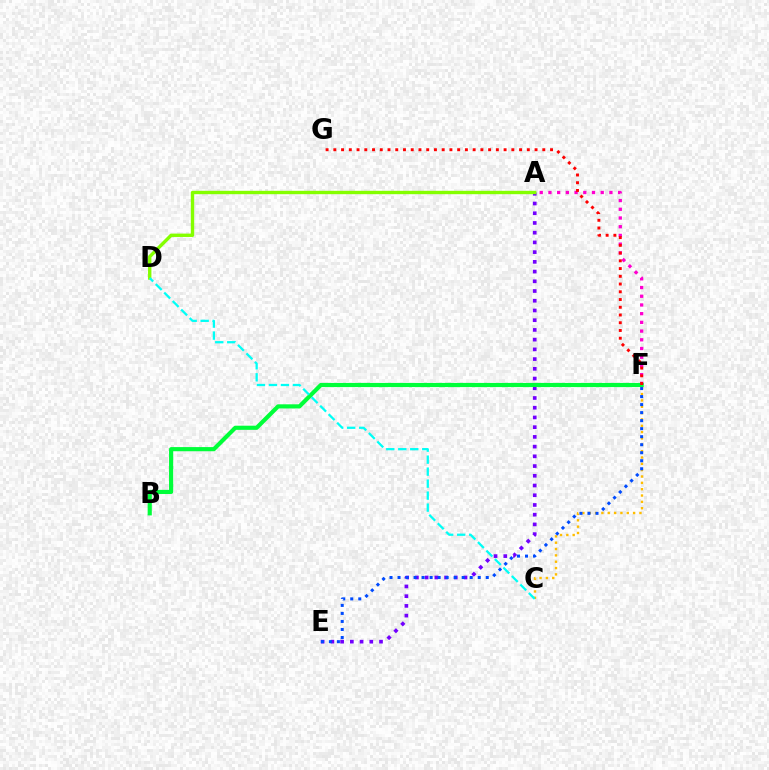{('A', 'F'): [{'color': '#ff00cf', 'line_style': 'dotted', 'thickness': 2.37}], ('A', 'E'): [{'color': '#7200ff', 'line_style': 'dotted', 'thickness': 2.64}], ('C', 'F'): [{'color': '#ffbd00', 'line_style': 'dotted', 'thickness': 1.72}], ('B', 'F'): [{'color': '#00ff39', 'line_style': 'solid', 'thickness': 2.99}], ('E', 'F'): [{'color': '#004bff', 'line_style': 'dotted', 'thickness': 2.18}], ('A', 'D'): [{'color': '#84ff00', 'line_style': 'solid', 'thickness': 2.43}], ('C', 'D'): [{'color': '#00fff6', 'line_style': 'dashed', 'thickness': 1.63}], ('F', 'G'): [{'color': '#ff0000', 'line_style': 'dotted', 'thickness': 2.1}]}